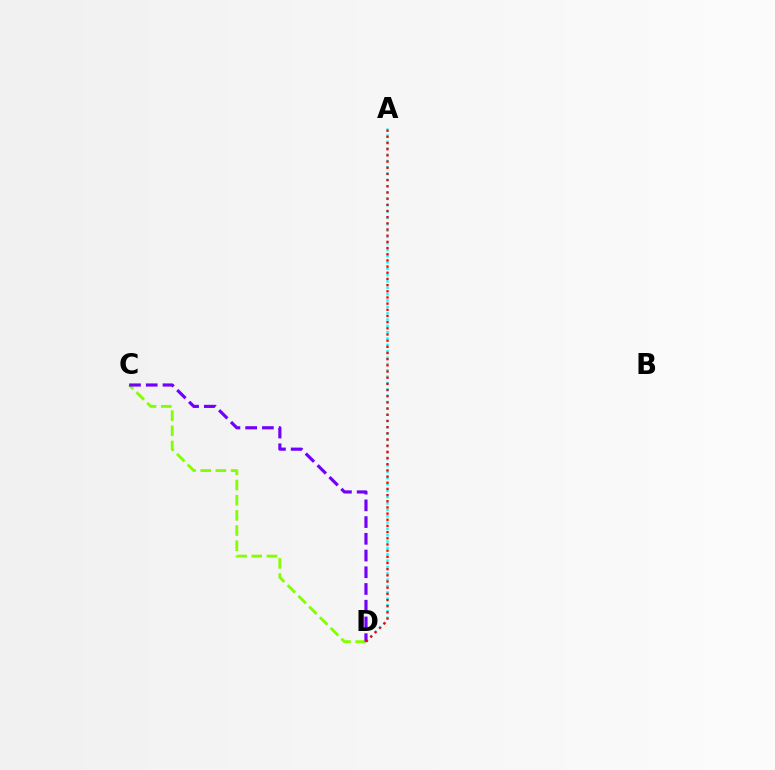{('C', 'D'): [{'color': '#84ff00', 'line_style': 'dashed', 'thickness': 2.06}, {'color': '#7200ff', 'line_style': 'dashed', 'thickness': 2.27}], ('A', 'D'): [{'color': '#00fff6', 'line_style': 'dotted', 'thickness': 1.72}, {'color': '#ff0000', 'line_style': 'dotted', 'thickness': 1.68}]}